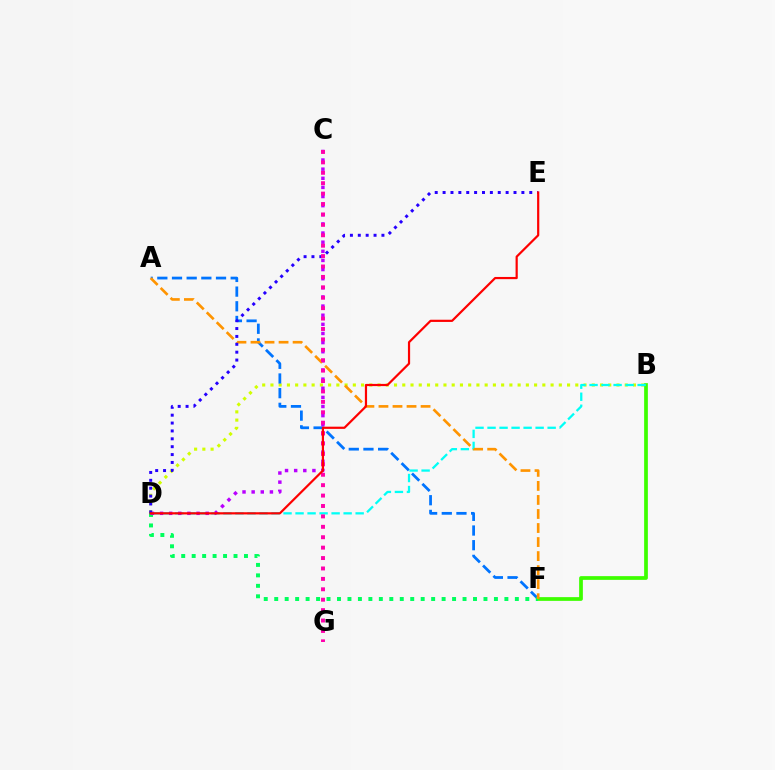{('B', 'D'): [{'color': '#d1ff00', 'line_style': 'dotted', 'thickness': 2.24}, {'color': '#00fff6', 'line_style': 'dashed', 'thickness': 1.63}], ('A', 'F'): [{'color': '#0074ff', 'line_style': 'dashed', 'thickness': 1.99}, {'color': '#ff9400', 'line_style': 'dashed', 'thickness': 1.91}], ('B', 'F'): [{'color': '#3dff00', 'line_style': 'solid', 'thickness': 2.68}], ('D', 'F'): [{'color': '#00ff5c', 'line_style': 'dotted', 'thickness': 2.84}], ('C', 'D'): [{'color': '#b900ff', 'line_style': 'dotted', 'thickness': 2.48}], ('D', 'E'): [{'color': '#2500ff', 'line_style': 'dotted', 'thickness': 2.14}, {'color': '#ff0000', 'line_style': 'solid', 'thickness': 1.58}], ('C', 'G'): [{'color': '#ff00ac', 'line_style': 'dotted', 'thickness': 2.83}]}